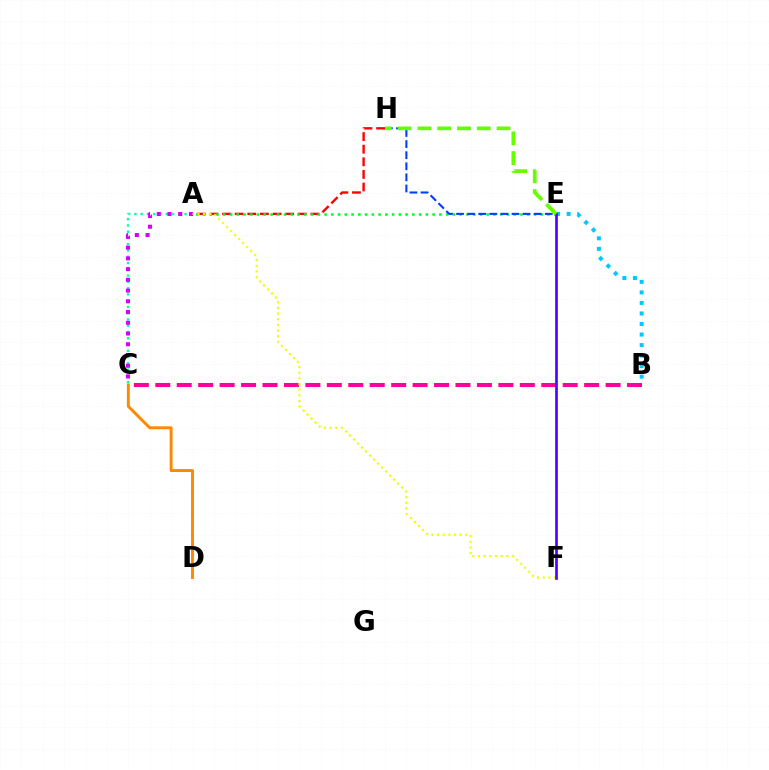{('A', 'C'): [{'color': '#00ffaf', 'line_style': 'dotted', 'thickness': 1.7}, {'color': '#d600ff', 'line_style': 'dotted', 'thickness': 2.92}], ('A', 'H'): [{'color': '#ff0000', 'line_style': 'dashed', 'thickness': 1.71}], ('A', 'E'): [{'color': '#00ff27', 'line_style': 'dotted', 'thickness': 1.84}], ('B', 'C'): [{'color': '#ff00a0', 'line_style': 'dashed', 'thickness': 2.91}], ('C', 'D'): [{'color': '#ff8800', 'line_style': 'solid', 'thickness': 2.11}], ('B', 'E'): [{'color': '#00c7ff', 'line_style': 'dotted', 'thickness': 2.86}], ('A', 'F'): [{'color': '#eeff00', 'line_style': 'dotted', 'thickness': 1.54}], ('E', 'H'): [{'color': '#003fff', 'line_style': 'dashed', 'thickness': 1.51}, {'color': '#66ff00', 'line_style': 'dashed', 'thickness': 2.69}], ('E', 'F'): [{'color': '#4f00ff', 'line_style': 'solid', 'thickness': 1.91}]}